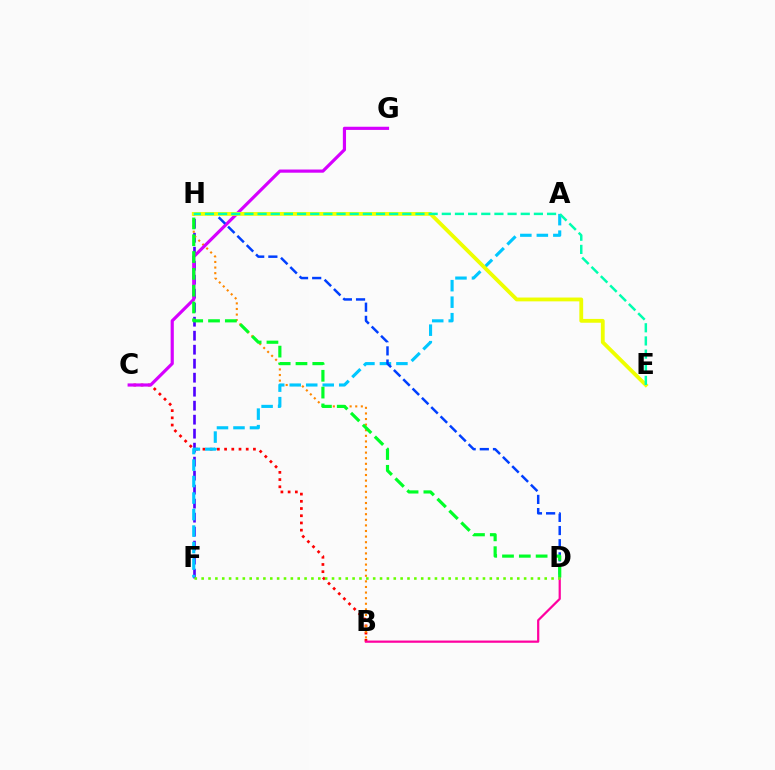{('F', 'H'): [{'color': '#4f00ff', 'line_style': 'dashed', 'thickness': 1.9}], ('B', 'C'): [{'color': '#ff0000', 'line_style': 'dotted', 'thickness': 1.96}], ('B', 'D'): [{'color': '#ff00a0', 'line_style': 'solid', 'thickness': 1.6}], ('B', 'H'): [{'color': '#ff8800', 'line_style': 'dotted', 'thickness': 1.52}], ('A', 'F'): [{'color': '#00c7ff', 'line_style': 'dashed', 'thickness': 2.24}], ('C', 'G'): [{'color': '#d600ff', 'line_style': 'solid', 'thickness': 2.28}], ('D', 'H'): [{'color': '#003fff', 'line_style': 'dashed', 'thickness': 1.79}, {'color': '#00ff27', 'line_style': 'dashed', 'thickness': 2.28}], ('E', 'H'): [{'color': '#eeff00', 'line_style': 'solid', 'thickness': 2.75}, {'color': '#00ffaf', 'line_style': 'dashed', 'thickness': 1.79}], ('D', 'F'): [{'color': '#66ff00', 'line_style': 'dotted', 'thickness': 1.86}]}